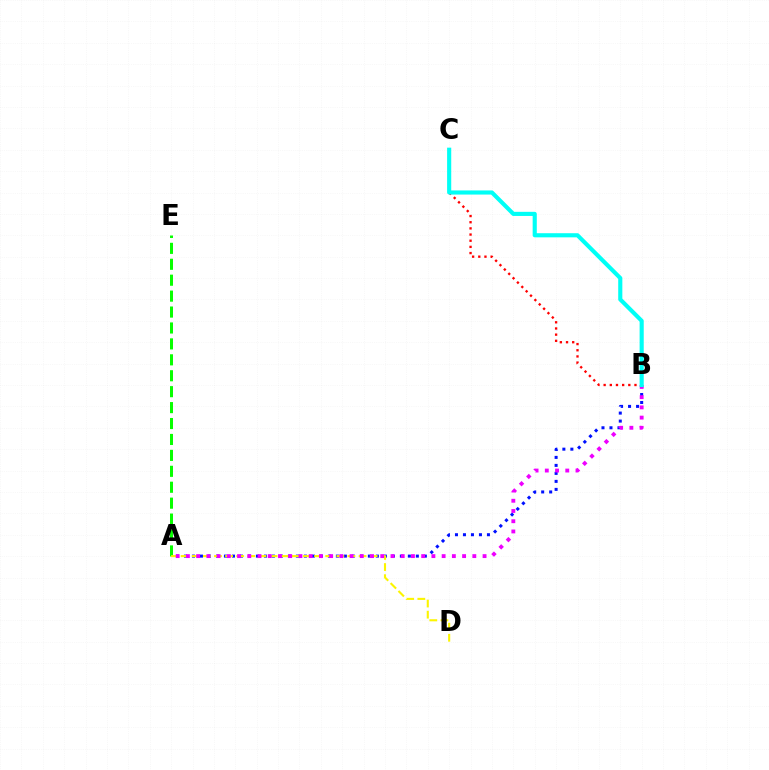{('B', 'C'): [{'color': '#ff0000', 'line_style': 'dotted', 'thickness': 1.68}, {'color': '#00fff6', 'line_style': 'solid', 'thickness': 2.97}], ('A', 'B'): [{'color': '#0010ff', 'line_style': 'dotted', 'thickness': 2.17}, {'color': '#ee00ff', 'line_style': 'dotted', 'thickness': 2.78}], ('A', 'E'): [{'color': '#08ff00', 'line_style': 'dashed', 'thickness': 2.16}], ('A', 'D'): [{'color': '#fcf500', 'line_style': 'dashed', 'thickness': 1.51}]}